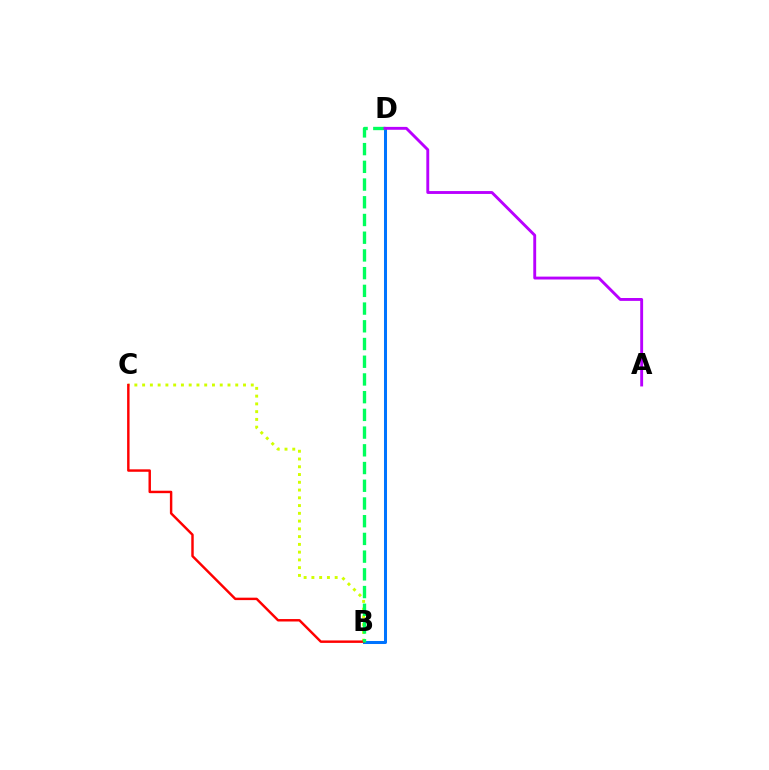{('B', 'C'): [{'color': '#d1ff00', 'line_style': 'dotted', 'thickness': 2.11}, {'color': '#ff0000', 'line_style': 'solid', 'thickness': 1.76}], ('B', 'D'): [{'color': '#0074ff', 'line_style': 'solid', 'thickness': 2.18}, {'color': '#00ff5c', 'line_style': 'dashed', 'thickness': 2.41}], ('A', 'D'): [{'color': '#b900ff', 'line_style': 'solid', 'thickness': 2.08}]}